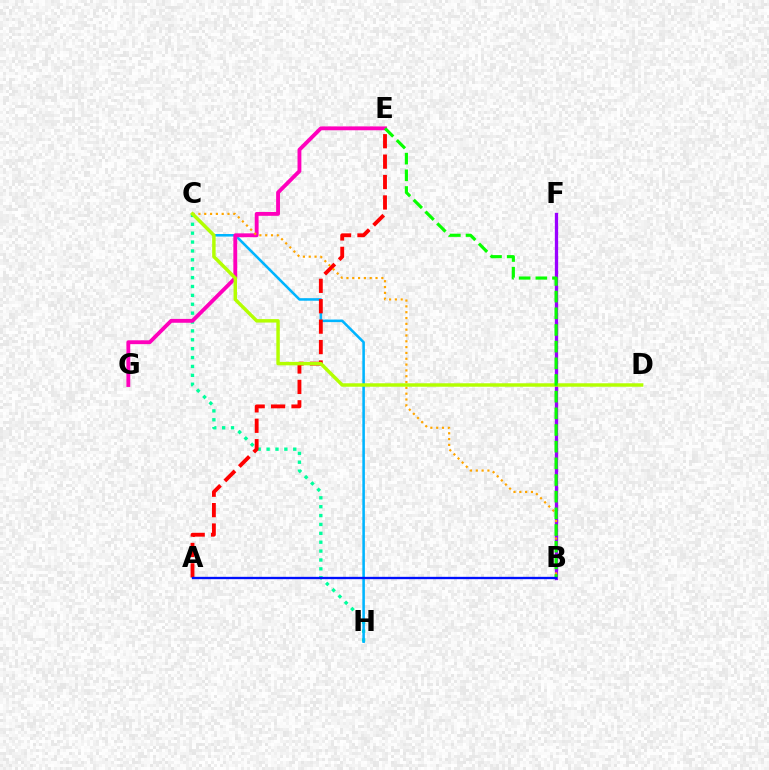{('C', 'H'): [{'color': '#00ff9d', 'line_style': 'dotted', 'thickness': 2.41}, {'color': '#00b5ff', 'line_style': 'solid', 'thickness': 1.84}], ('A', 'E'): [{'color': '#ff0000', 'line_style': 'dashed', 'thickness': 2.77}], ('E', 'G'): [{'color': '#ff00bd', 'line_style': 'solid', 'thickness': 2.77}], ('B', 'F'): [{'color': '#9b00ff', 'line_style': 'solid', 'thickness': 2.38}], ('B', 'C'): [{'color': '#ffa500', 'line_style': 'dotted', 'thickness': 1.58}], ('C', 'D'): [{'color': '#b3ff00', 'line_style': 'solid', 'thickness': 2.48}], ('B', 'E'): [{'color': '#08ff00', 'line_style': 'dashed', 'thickness': 2.27}], ('A', 'B'): [{'color': '#0010ff', 'line_style': 'solid', 'thickness': 1.68}]}